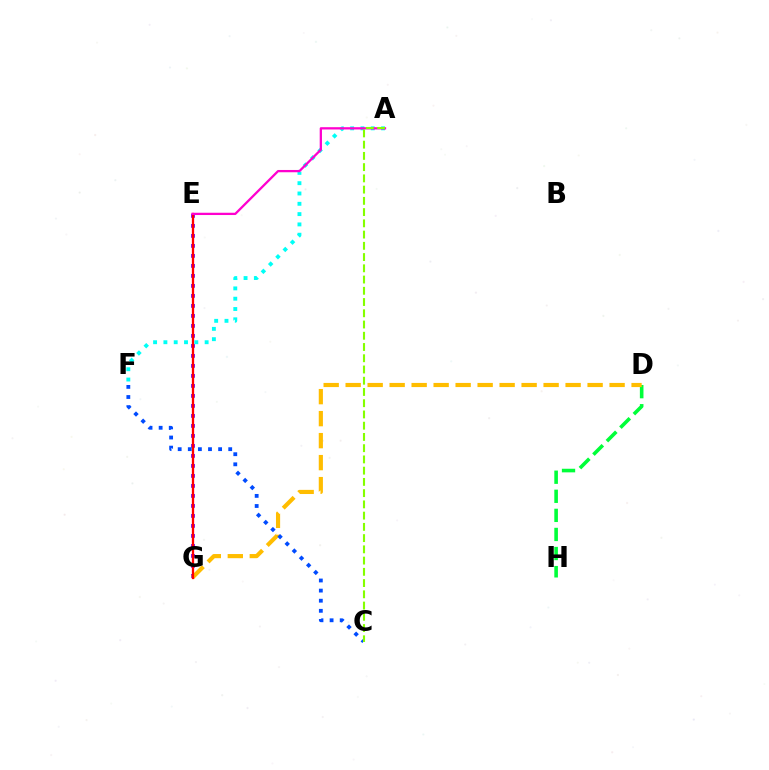{('D', 'H'): [{'color': '#00ff39', 'line_style': 'dashed', 'thickness': 2.59}], ('E', 'G'): [{'color': '#7200ff', 'line_style': 'dotted', 'thickness': 2.72}, {'color': '#ff0000', 'line_style': 'solid', 'thickness': 1.64}], ('D', 'G'): [{'color': '#ffbd00', 'line_style': 'dashed', 'thickness': 2.99}], ('C', 'F'): [{'color': '#004bff', 'line_style': 'dotted', 'thickness': 2.75}], ('A', 'F'): [{'color': '#00fff6', 'line_style': 'dotted', 'thickness': 2.8}], ('A', 'E'): [{'color': '#ff00cf', 'line_style': 'solid', 'thickness': 1.64}], ('A', 'C'): [{'color': '#84ff00', 'line_style': 'dashed', 'thickness': 1.53}]}